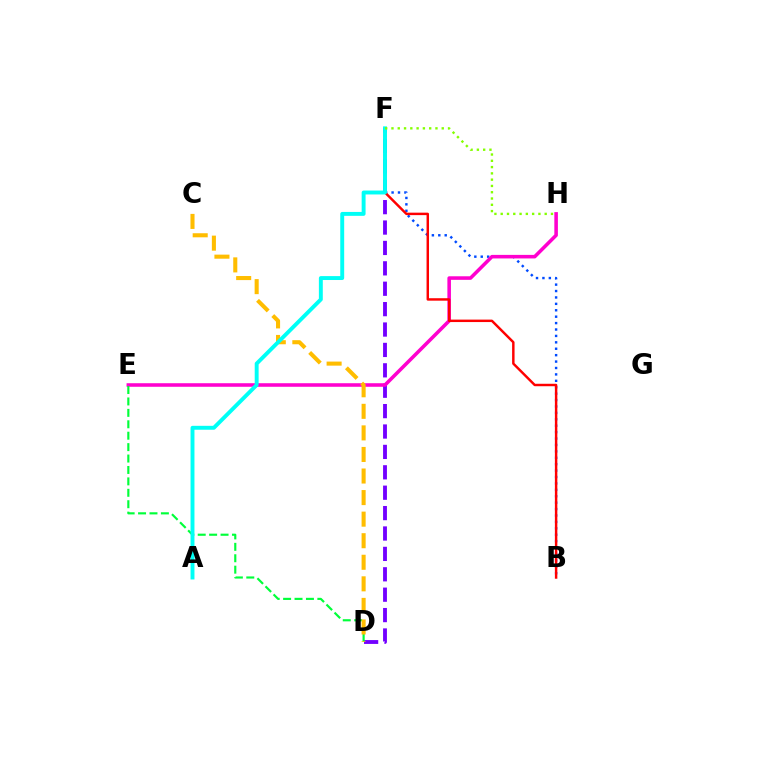{('D', 'F'): [{'color': '#7200ff', 'line_style': 'dashed', 'thickness': 2.77}], ('B', 'F'): [{'color': '#004bff', 'line_style': 'dotted', 'thickness': 1.74}, {'color': '#ff0000', 'line_style': 'solid', 'thickness': 1.77}], ('E', 'H'): [{'color': '#ff00cf', 'line_style': 'solid', 'thickness': 2.56}], ('D', 'E'): [{'color': '#00ff39', 'line_style': 'dashed', 'thickness': 1.55}], ('C', 'D'): [{'color': '#ffbd00', 'line_style': 'dashed', 'thickness': 2.93}], ('A', 'F'): [{'color': '#00fff6', 'line_style': 'solid', 'thickness': 2.82}], ('F', 'H'): [{'color': '#84ff00', 'line_style': 'dotted', 'thickness': 1.71}]}